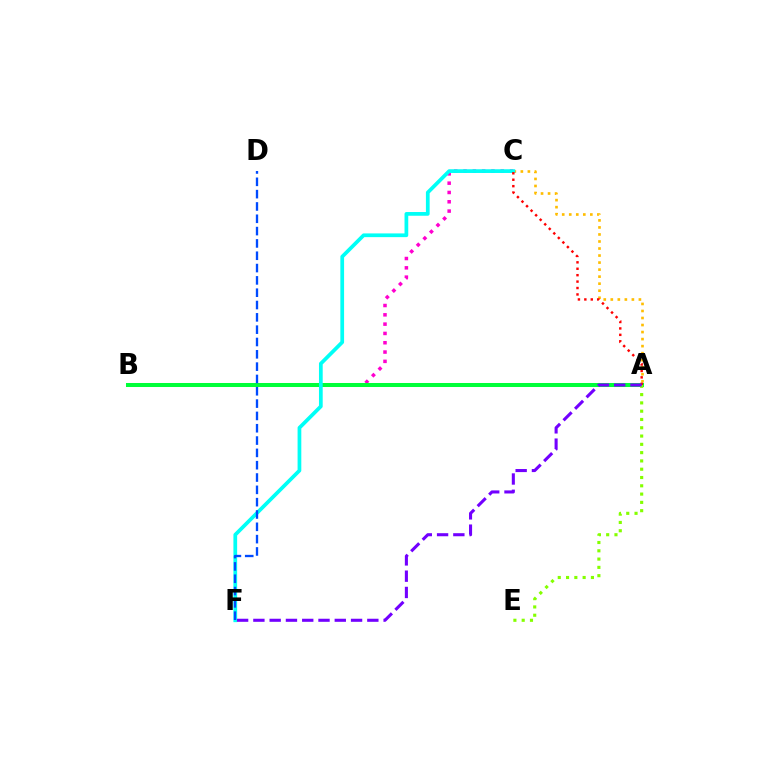{('B', 'C'): [{'color': '#ff00cf', 'line_style': 'dotted', 'thickness': 2.53}], ('A', 'B'): [{'color': '#00ff39', 'line_style': 'solid', 'thickness': 2.89}], ('A', 'C'): [{'color': '#ffbd00', 'line_style': 'dotted', 'thickness': 1.91}, {'color': '#ff0000', 'line_style': 'dotted', 'thickness': 1.74}], ('C', 'F'): [{'color': '#00fff6', 'line_style': 'solid', 'thickness': 2.68}], ('A', 'E'): [{'color': '#84ff00', 'line_style': 'dotted', 'thickness': 2.25}], ('A', 'F'): [{'color': '#7200ff', 'line_style': 'dashed', 'thickness': 2.21}], ('D', 'F'): [{'color': '#004bff', 'line_style': 'dashed', 'thickness': 1.67}]}